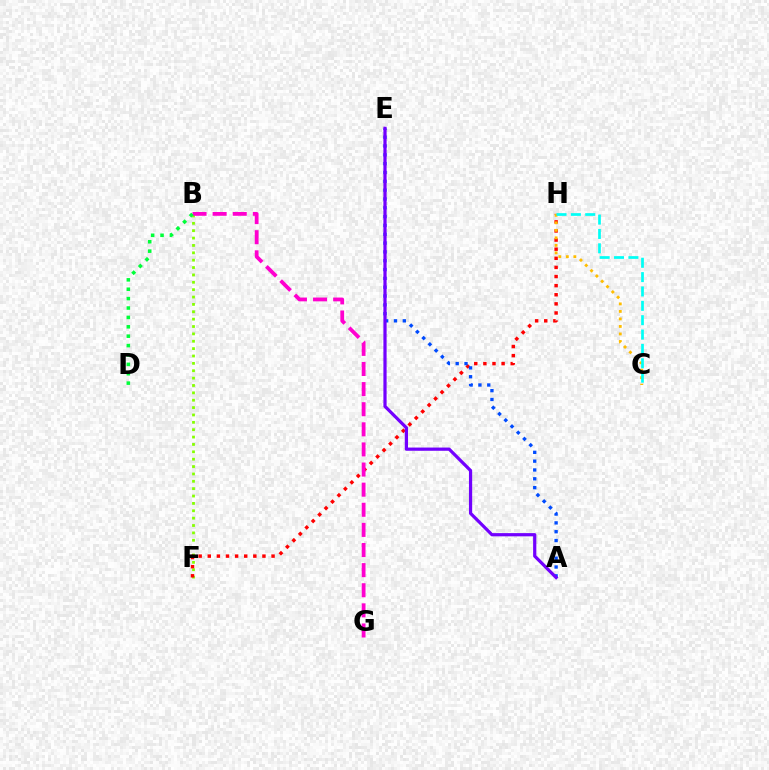{('B', 'F'): [{'color': '#84ff00', 'line_style': 'dotted', 'thickness': 2.0}], ('F', 'H'): [{'color': '#ff0000', 'line_style': 'dotted', 'thickness': 2.48}], ('A', 'E'): [{'color': '#004bff', 'line_style': 'dotted', 'thickness': 2.4}, {'color': '#7200ff', 'line_style': 'solid', 'thickness': 2.31}], ('C', 'H'): [{'color': '#ffbd00', 'line_style': 'dotted', 'thickness': 2.04}, {'color': '#00fff6', 'line_style': 'dashed', 'thickness': 1.95}], ('B', 'G'): [{'color': '#ff00cf', 'line_style': 'dashed', 'thickness': 2.73}], ('B', 'D'): [{'color': '#00ff39', 'line_style': 'dotted', 'thickness': 2.55}]}